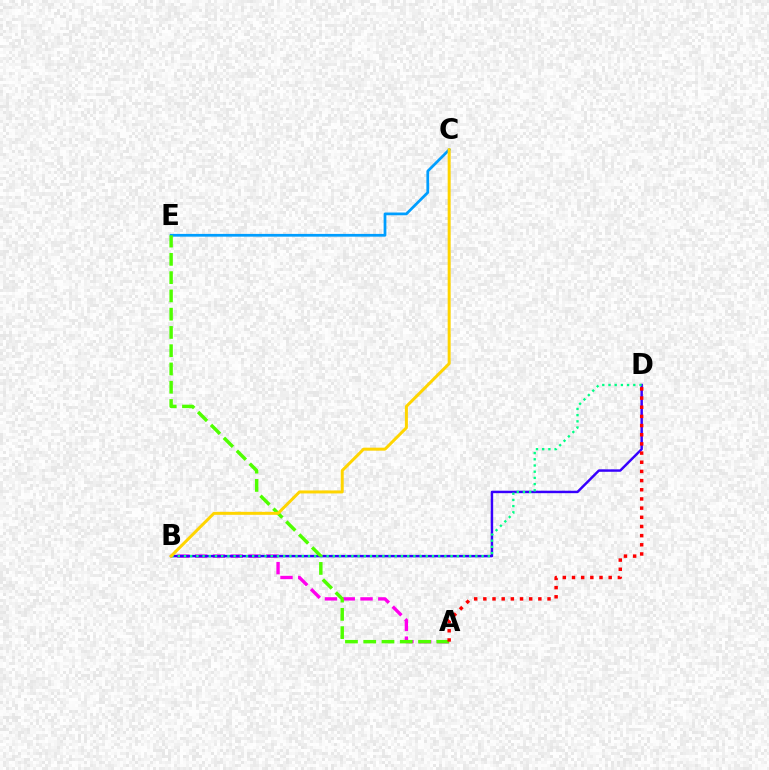{('A', 'B'): [{'color': '#ff00ed', 'line_style': 'dashed', 'thickness': 2.42}], ('C', 'E'): [{'color': '#009eff', 'line_style': 'solid', 'thickness': 1.98}], ('B', 'D'): [{'color': '#3700ff', 'line_style': 'solid', 'thickness': 1.77}, {'color': '#00ff86', 'line_style': 'dotted', 'thickness': 1.68}], ('A', 'E'): [{'color': '#4fff00', 'line_style': 'dashed', 'thickness': 2.48}], ('B', 'C'): [{'color': '#ffd500', 'line_style': 'solid', 'thickness': 2.15}], ('A', 'D'): [{'color': '#ff0000', 'line_style': 'dotted', 'thickness': 2.49}]}